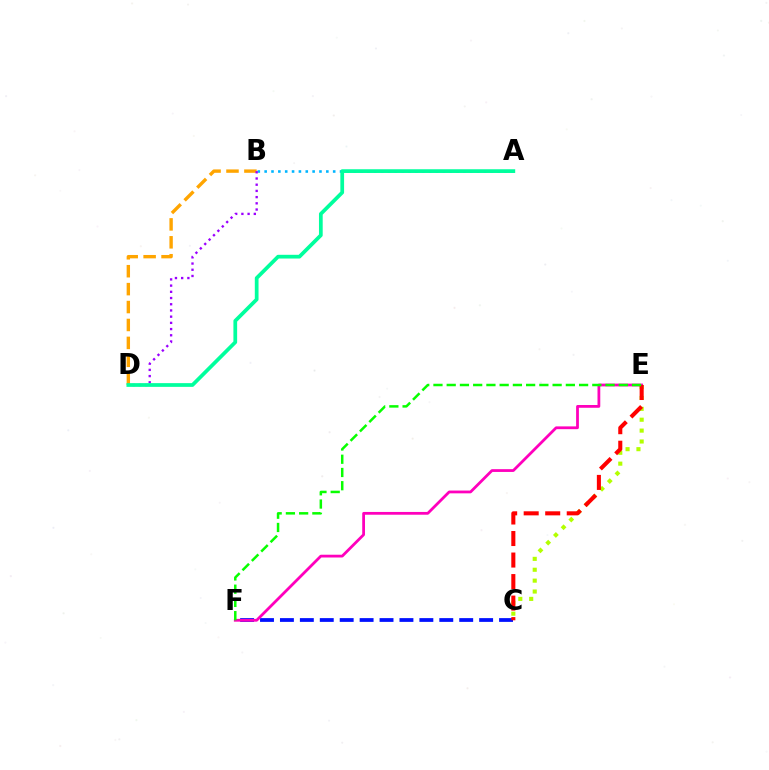{('C', 'F'): [{'color': '#0010ff', 'line_style': 'dashed', 'thickness': 2.71}], ('C', 'E'): [{'color': '#b3ff00', 'line_style': 'dotted', 'thickness': 2.96}, {'color': '#ff0000', 'line_style': 'dashed', 'thickness': 2.92}], ('E', 'F'): [{'color': '#ff00bd', 'line_style': 'solid', 'thickness': 2.0}, {'color': '#08ff00', 'line_style': 'dashed', 'thickness': 1.8}], ('A', 'B'): [{'color': '#00b5ff', 'line_style': 'dotted', 'thickness': 1.86}], ('B', 'D'): [{'color': '#ffa500', 'line_style': 'dashed', 'thickness': 2.43}, {'color': '#9b00ff', 'line_style': 'dotted', 'thickness': 1.69}], ('A', 'D'): [{'color': '#00ff9d', 'line_style': 'solid', 'thickness': 2.68}]}